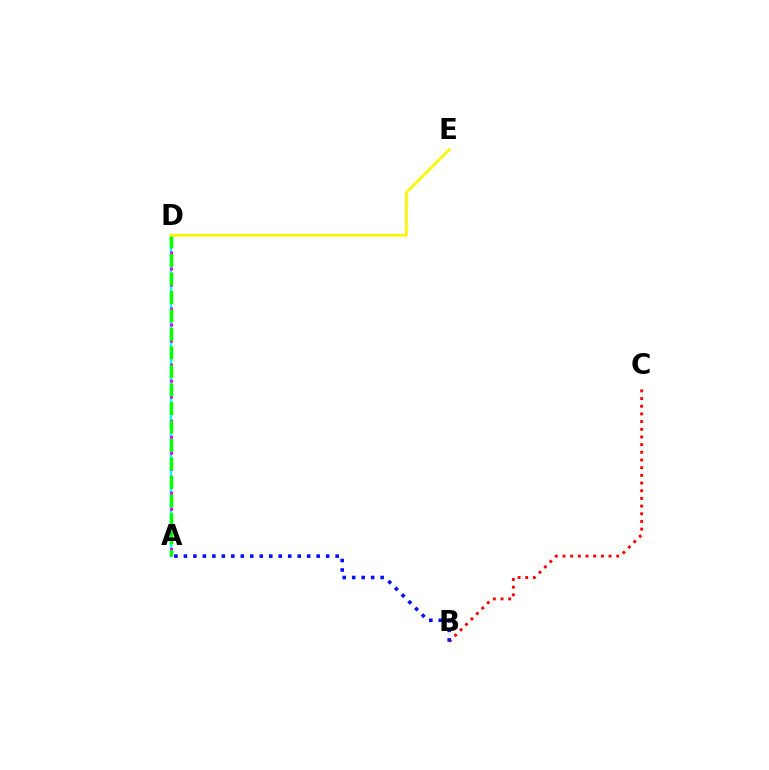{('A', 'D'): [{'color': '#00fff6', 'line_style': 'solid', 'thickness': 1.75}, {'color': '#ee00ff', 'line_style': 'dotted', 'thickness': 2.18}, {'color': '#08ff00', 'line_style': 'dashed', 'thickness': 2.51}], ('B', 'C'): [{'color': '#ff0000', 'line_style': 'dotted', 'thickness': 2.09}], ('A', 'B'): [{'color': '#0010ff', 'line_style': 'dotted', 'thickness': 2.58}], ('D', 'E'): [{'color': '#fcf500', 'line_style': 'solid', 'thickness': 1.96}]}